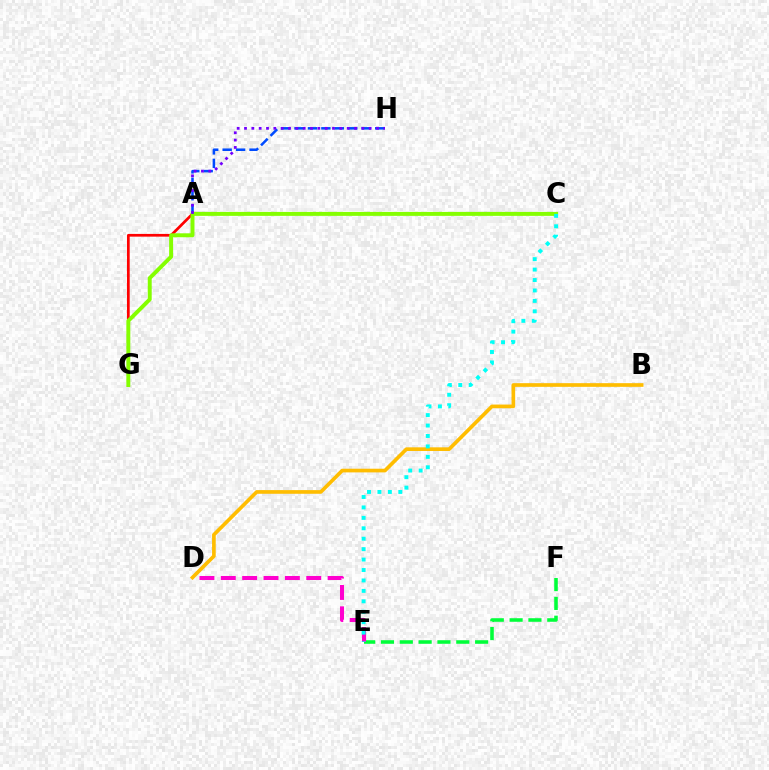{('A', 'G'): [{'color': '#ff0000', 'line_style': 'solid', 'thickness': 1.96}], ('B', 'D'): [{'color': '#ffbd00', 'line_style': 'solid', 'thickness': 2.64}], ('E', 'F'): [{'color': '#00ff39', 'line_style': 'dashed', 'thickness': 2.56}], ('D', 'E'): [{'color': '#ff00cf', 'line_style': 'dashed', 'thickness': 2.9}], ('A', 'H'): [{'color': '#004bff', 'line_style': 'dashed', 'thickness': 1.83}, {'color': '#7200ff', 'line_style': 'dotted', 'thickness': 1.99}], ('C', 'G'): [{'color': '#84ff00', 'line_style': 'solid', 'thickness': 2.85}], ('C', 'E'): [{'color': '#00fff6', 'line_style': 'dotted', 'thickness': 2.83}]}